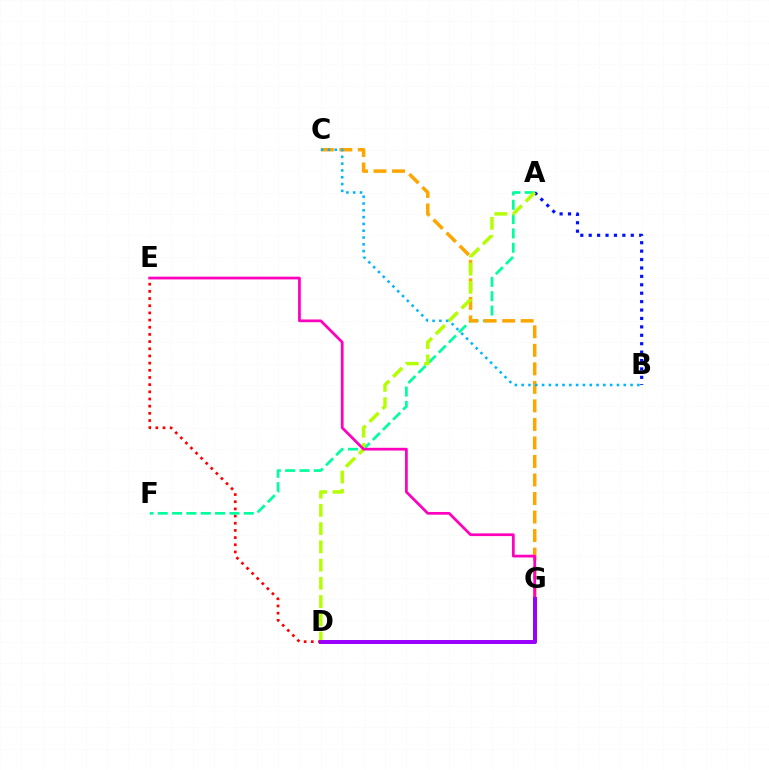{('D', 'E'): [{'color': '#ff0000', 'line_style': 'dotted', 'thickness': 1.95}], ('A', 'B'): [{'color': '#0010ff', 'line_style': 'dotted', 'thickness': 2.29}], ('D', 'G'): [{'color': '#08ff00', 'line_style': 'solid', 'thickness': 2.66}, {'color': '#9b00ff', 'line_style': 'solid', 'thickness': 2.85}], ('A', 'F'): [{'color': '#00ff9d', 'line_style': 'dashed', 'thickness': 1.95}], ('C', 'G'): [{'color': '#ffa500', 'line_style': 'dashed', 'thickness': 2.52}], ('A', 'D'): [{'color': '#b3ff00', 'line_style': 'dashed', 'thickness': 2.48}], ('B', 'C'): [{'color': '#00b5ff', 'line_style': 'dotted', 'thickness': 1.85}], ('E', 'G'): [{'color': '#ff00bd', 'line_style': 'solid', 'thickness': 1.97}]}